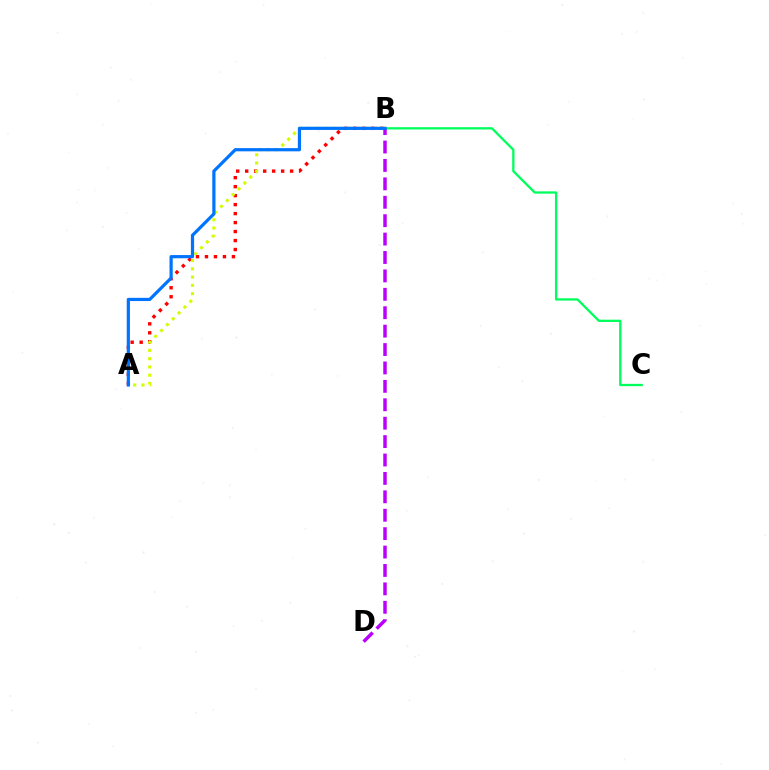{('A', 'B'): [{'color': '#ff0000', 'line_style': 'dotted', 'thickness': 2.44}, {'color': '#d1ff00', 'line_style': 'dotted', 'thickness': 2.25}, {'color': '#0074ff', 'line_style': 'solid', 'thickness': 2.3}], ('B', 'C'): [{'color': '#00ff5c', 'line_style': 'solid', 'thickness': 1.65}], ('B', 'D'): [{'color': '#b900ff', 'line_style': 'dashed', 'thickness': 2.5}]}